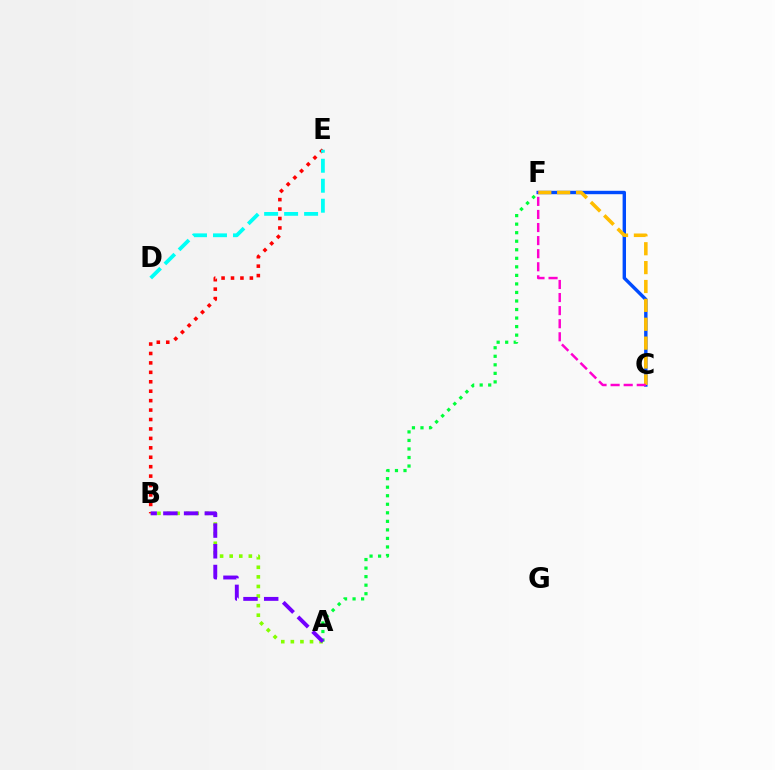{('C', 'F'): [{'color': '#004bff', 'line_style': 'solid', 'thickness': 2.45}, {'color': '#ffbd00', 'line_style': 'dashed', 'thickness': 2.56}, {'color': '#ff00cf', 'line_style': 'dashed', 'thickness': 1.78}], ('A', 'B'): [{'color': '#84ff00', 'line_style': 'dotted', 'thickness': 2.6}, {'color': '#7200ff', 'line_style': 'dashed', 'thickness': 2.81}], ('B', 'E'): [{'color': '#ff0000', 'line_style': 'dotted', 'thickness': 2.56}], ('A', 'F'): [{'color': '#00ff39', 'line_style': 'dotted', 'thickness': 2.32}], ('D', 'E'): [{'color': '#00fff6', 'line_style': 'dashed', 'thickness': 2.72}]}